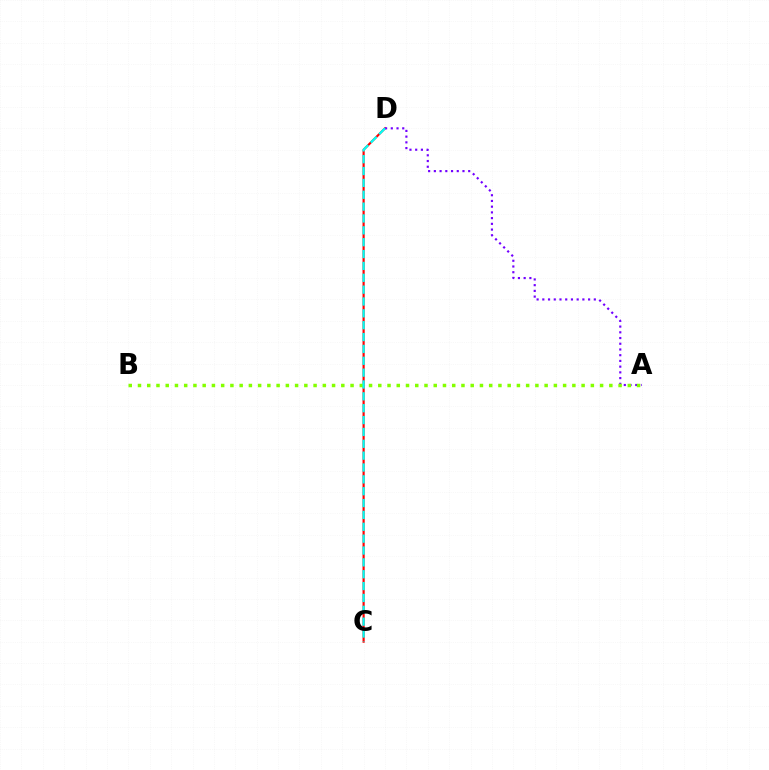{('C', 'D'): [{'color': '#ff0000', 'line_style': 'solid', 'thickness': 1.55}, {'color': '#00fff6', 'line_style': 'dashed', 'thickness': 1.61}], ('A', 'D'): [{'color': '#7200ff', 'line_style': 'dotted', 'thickness': 1.55}], ('A', 'B'): [{'color': '#84ff00', 'line_style': 'dotted', 'thickness': 2.51}]}